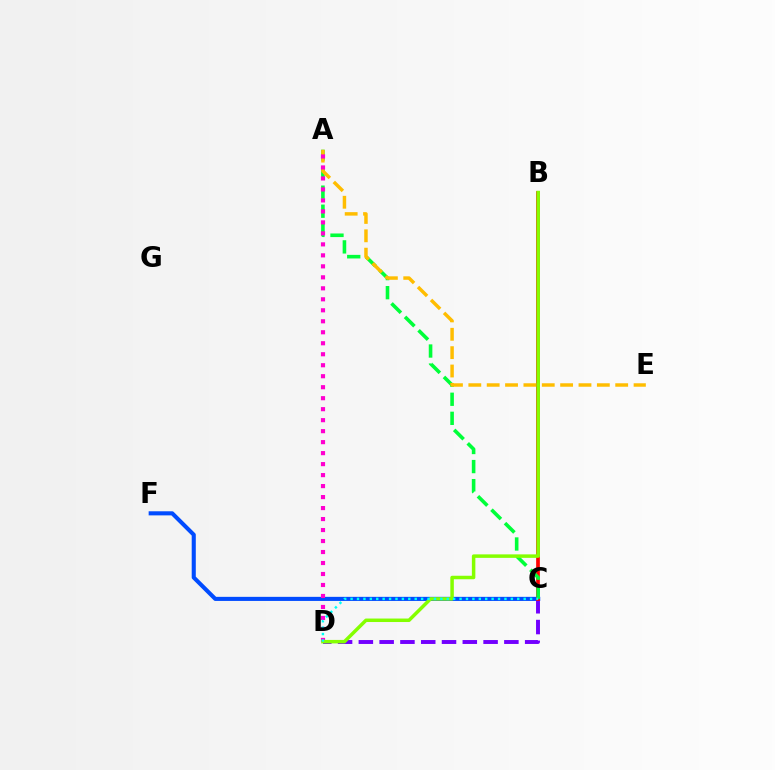{('C', 'F'): [{'color': '#004bff', 'line_style': 'solid', 'thickness': 2.94}], ('C', 'D'): [{'color': '#7200ff', 'line_style': 'dashed', 'thickness': 2.82}, {'color': '#00fff6', 'line_style': 'dotted', 'thickness': 1.74}], ('B', 'C'): [{'color': '#ff0000', 'line_style': 'solid', 'thickness': 2.66}], ('A', 'C'): [{'color': '#00ff39', 'line_style': 'dashed', 'thickness': 2.59}], ('A', 'E'): [{'color': '#ffbd00', 'line_style': 'dashed', 'thickness': 2.49}], ('A', 'D'): [{'color': '#ff00cf', 'line_style': 'dotted', 'thickness': 2.99}], ('B', 'D'): [{'color': '#84ff00', 'line_style': 'solid', 'thickness': 2.51}]}